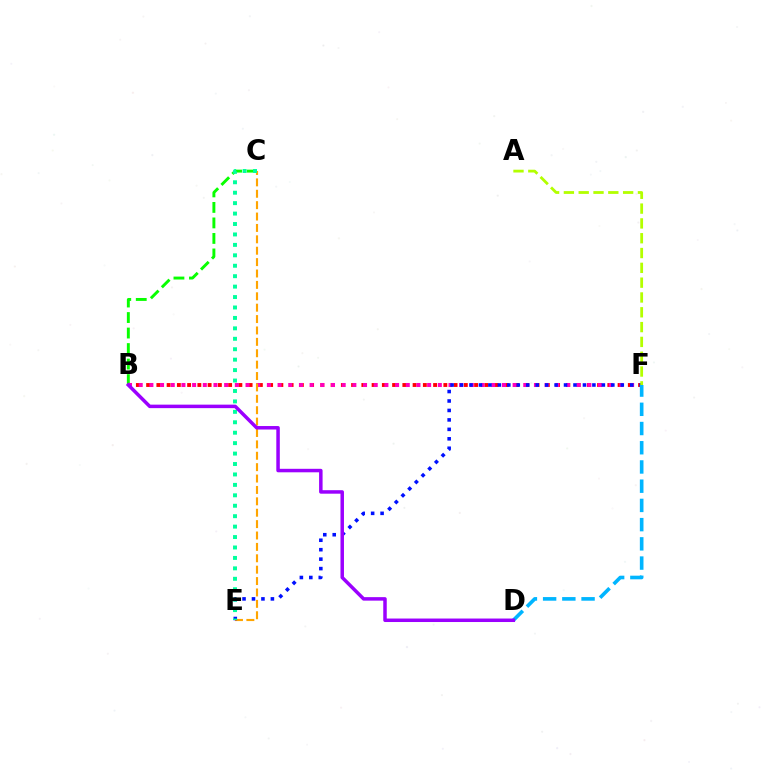{('B', 'C'): [{'color': '#08ff00', 'line_style': 'dashed', 'thickness': 2.11}], ('B', 'F'): [{'color': '#ff0000', 'line_style': 'dotted', 'thickness': 2.78}, {'color': '#ff00bd', 'line_style': 'dotted', 'thickness': 2.9}], ('C', 'E'): [{'color': '#ffa500', 'line_style': 'dashed', 'thickness': 1.55}, {'color': '#00ff9d', 'line_style': 'dotted', 'thickness': 2.84}], ('E', 'F'): [{'color': '#0010ff', 'line_style': 'dotted', 'thickness': 2.57}], ('A', 'F'): [{'color': '#b3ff00', 'line_style': 'dashed', 'thickness': 2.01}], ('D', 'F'): [{'color': '#00b5ff', 'line_style': 'dashed', 'thickness': 2.61}], ('B', 'D'): [{'color': '#9b00ff', 'line_style': 'solid', 'thickness': 2.52}]}